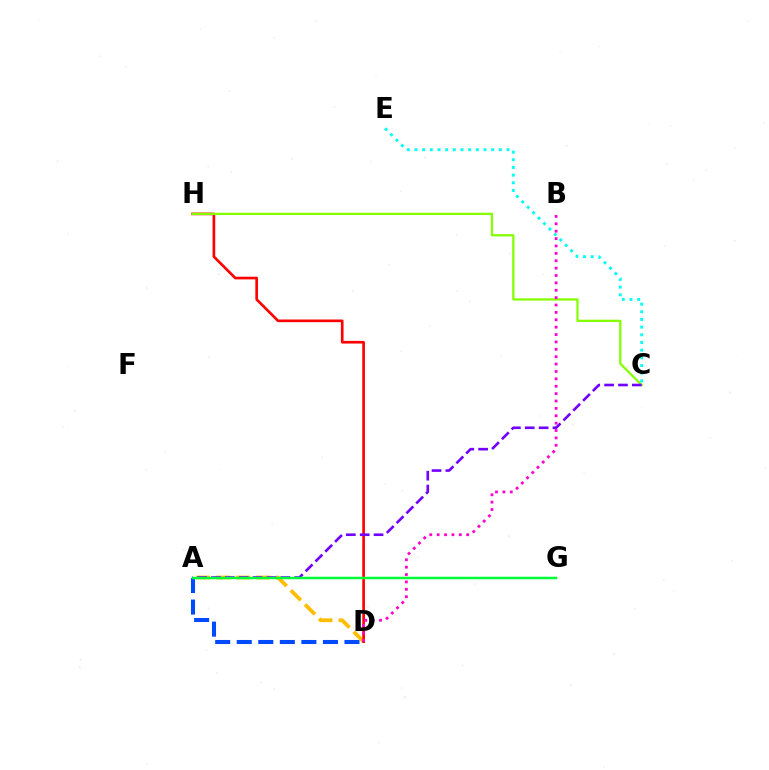{('C', 'E'): [{'color': '#00fff6', 'line_style': 'dotted', 'thickness': 2.08}], ('A', 'D'): [{'color': '#004bff', 'line_style': 'dashed', 'thickness': 2.93}, {'color': '#ffbd00', 'line_style': 'dashed', 'thickness': 2.72}], ('D', 'H'): [{'color': '#ff0000', 'line_style': 'solid', 'thickness': 1.91}], ('C', 'H'): [{'color': '#84ff00', 'line_style': 'solid', 'thickness': 1.61}], ('B', 'D'): [{'color': '#ff00cf', 'line_style': 'dotted', 'thickness': 2.01}], ('A', 'C'): [{'color': '#7200ff', 'line_style': 'dashed', 'thickness': 1.88}], ('A', 'G'): [{'color': '#00ff39', 'line_style': 'solid', 'thickness': 1.79}]}